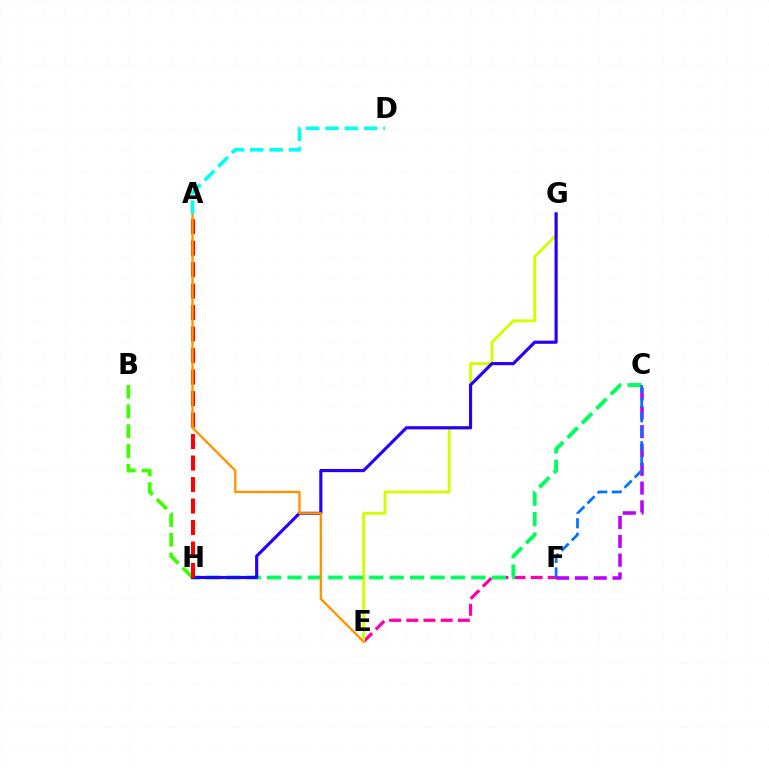{('E', 'F'): [{'color': '#ff00ac', 'line_style': 'dashed', 'thickness': 2.33}], ('E', 'G'): [{'color': '#d1ff00', 'line_style': 'solid', 'thickness': 2.06}], ('C', 'H'): [{'color': '#00ff5c', 'line_style': 'dashed', 'thickness': 2.78}], ('B', 'H'): [{'color': '#3dff00', 'line_style': 'dashed', 'thickness': 2.69}], ('G', 'H'): [{'color': '#2500ff', 'line_style': 'solid', 'thickness': 2.27}], ('A', 'H'): [{'color': '#ff0000', 'line_style': 'dashed', 'thickness': 2.92}], ('C', 'F'): [{'color': '#b900ff', 'line_style': 'dashed', 'thickness': 2.56}, {'color': '#0074ff', 'line_style': 'dashed', 'thickness': 1.97}], ('A', 'E'): [{'color': '#ff9400', 'line_style': 'solid', 'thickness': 1.7}], ('A', 'D'): [{'color': '#00fff6', 'line_style': 'dashed', 'thickness': 2.63}]}